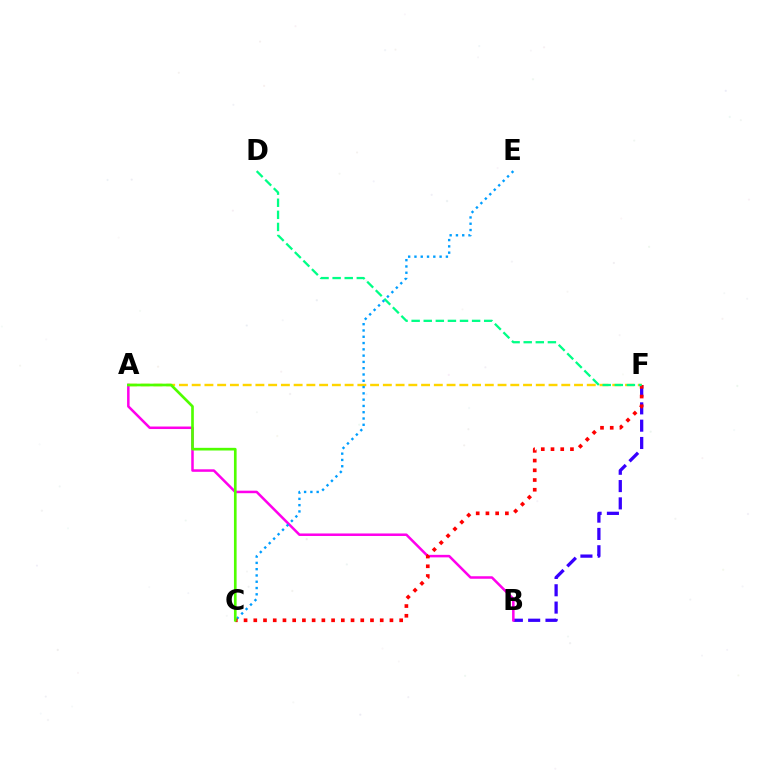{('B', 'F'): [{'color': '#3700ff', 'line_style': 'dashed', 'thickness': 2.35}], ('A', 'F'): [{'color': '#ffd500', 'line_style': 'dashed', 'thickness': 1.73}], ('A', 'B'): [{'color': '#ff00ed', 'line_style': 'solid', 'thickness': 1.81}], ('C', 'E'): [{'color': '#009eff', 'line_style': 'dotted', 'thickness': 1.71}], ('C', 'F'): [{'color': '#ff0000', 'line_style': 'dotted', 'thickness': 2.64}], ('D', 'F'): [{'color': '#00ff86', 'line_style': 'dashed', 'thickness': 1.64}], ('A', 'C'): [{'color': '#4fff00', 'line_style': 'solid', 'thickness': 1.92}]}